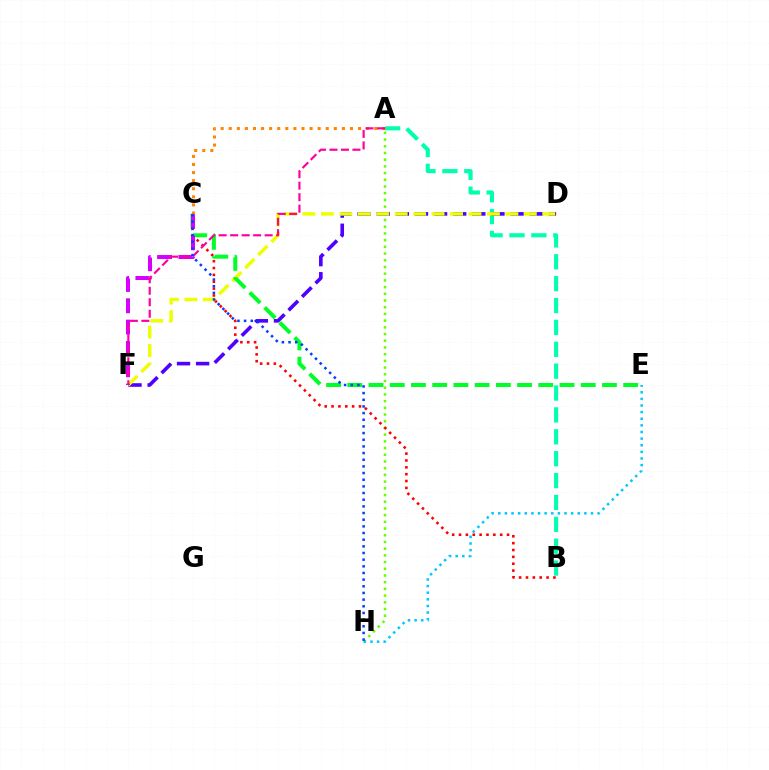{('A', 'H'): [{'color': '#66ff00', 'line_style': 'dotted', 'thickness': 1.82}], ('A', 'B'): [{'color': '#00ffaf', 'line_style': 'dashed', 'thickness': 2.97}], ('B', 'C'): [{'color': '#ff0000', 'line_style': 'dotted', 'thickness': 1.86}], ('D', 'F'): [{'color': '#4f00ff', 'line_style': 'dashed', 'thickness': 2.6}, {'color': '#eeff00', 'line_style': 'dashed', 'thickness': 2.51}], ('E', 'H'): [{'color': '#00c7ff', 'line_style': 'dotted', 'thickness': 1.8}], ('C', 'E'): [{'color': '#00ff27', 'line_style': 'dashed', 'thickness': 2.88}], ('C', 'F'): [{'color': '#d600ff', 'line_style': 'dashed', 'thickness': 2.9}], ('A', 'C'): [{'color': '#ff8800', 'line_style': 'dotted', 'thickness': 2.2}], ('A', 'F'): [{'color': '#ff00a0', 'line_style': 'dashed', 'thickness': 1.56}], ('C', 'H'): [{'color': '#003fff', 'line_style': 'dotted', 'thickness': 1.81}]}